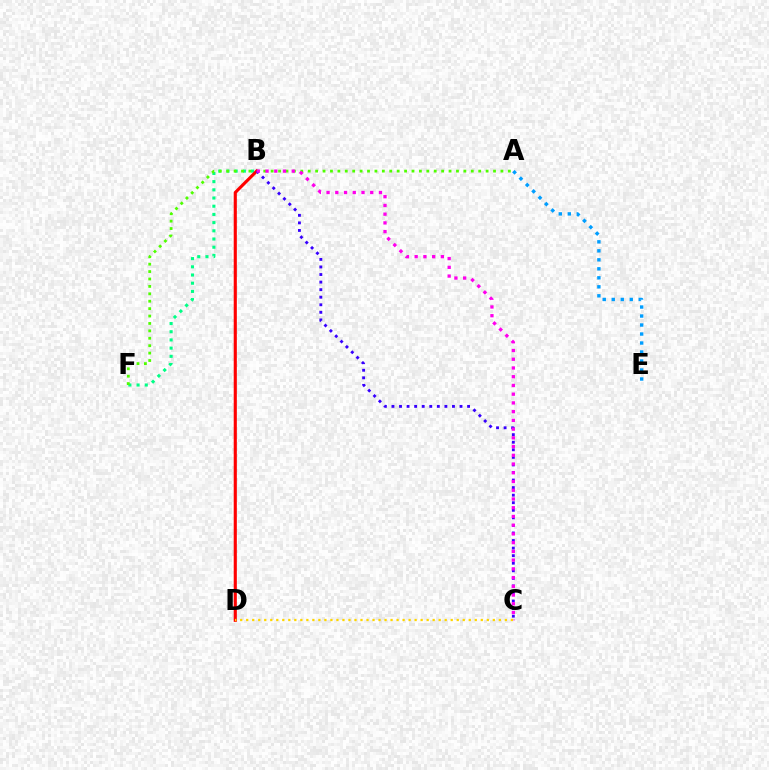{('B', 'F'): [{'color': '#00ff86', 'line_style': 'dotted', 'thickness': 2.23}], ('A', 'F'): [{'color': '#4fff00', 'line_style': 'dotted', 'thickness': 2.01}], ('B', 'D'): [{'color': '#ff0000', 'line_style': 'solid', 'thickness': 2.25}], ('B', 'C'): [{'color': '#3700ff', 'line_style': 'dotted', 'thickness': 2.05}, {'color': '#ff00ed', 'line_style': 'dotted', 'thickness': 2.37}], ('C', 'D'): [{'color': '#ffd500', 'line_style': 'dotted', 'thickness': 1.63}], ('A', 'E'): [{'color': '#009eff', 'line_style': 'dotted', 'thickness': 2.44}]}